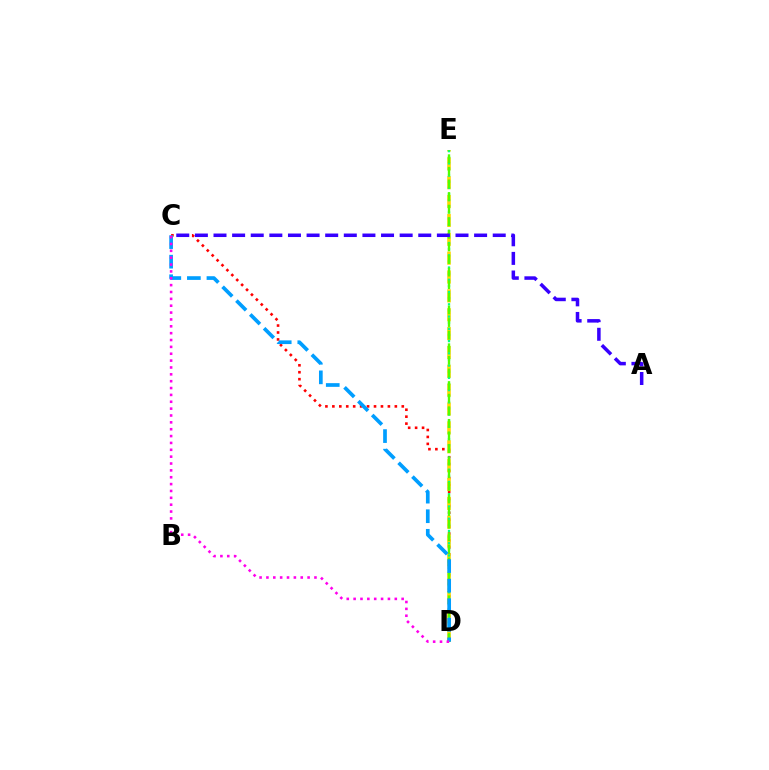{('C', 'D'): [{'color': '#ff0000', 'line_style': 'dotted', 'thickness': 1.89}, {'color': '#009eff', 'line_style': 'dashed', 'thickness': 2.66}, {'color': '#ff00ed', 'line_style': 'dotted', 'thickness': 1.86}], ('D', 'E'): [{'color': '#ffd500', 'line_style': 'dashed', 'thickness': 2.56}, {'color': '#00ff86', 'line_style': 'dotted', 'thickness': 1.66}, {'color': '#4fff00', 'line_style': 'dashed', 'thickness': 1.71}], ('A', 'C'): [{'color': '#3700ff', 'line_style': 'dashed', 'thickness': 2.53}]}